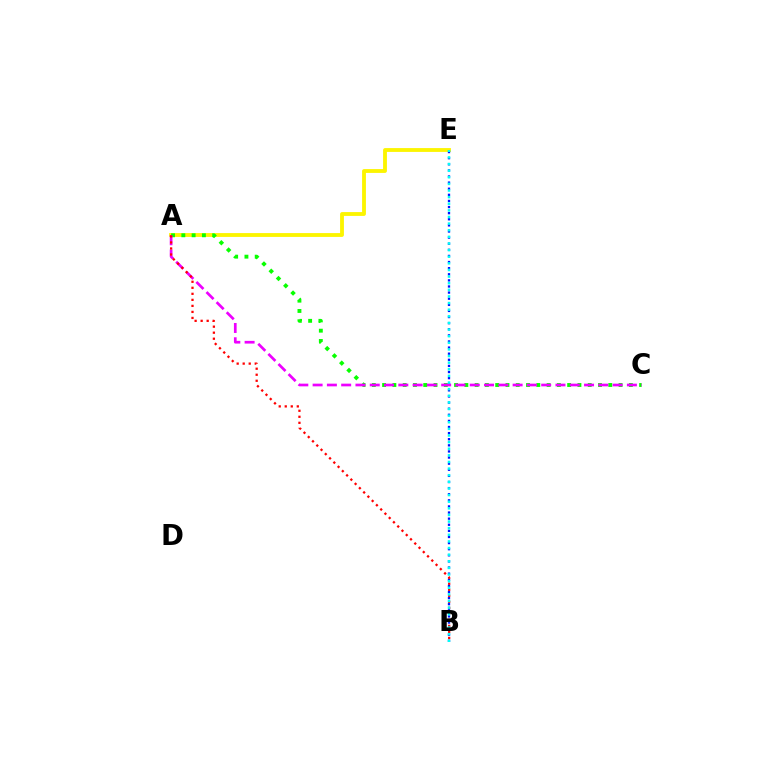{('A', 'E'): [{'color': '#fcf500', 'line_style': 'solid', 'thickness': 2.75}], ('A', 'C'): [{'color': '#08ff00', 'line_style': 'dotted', 'thickness': 2.79}, {'color': '#ee00ff', 'line_style': 'dashed', 'thickness': 1.94}], ('B', 'E'): [{'color': '#0010ff', 'line_style': 'dotted', 'thickness': 1.66}, {'color': '#00fff6', 'line_style': 'dotted', 'thickness': 1.8}], ('A', 'B'): [{'color': '#ff0000', 'line_style': 'dotted', 'thickness': 1.64}]}